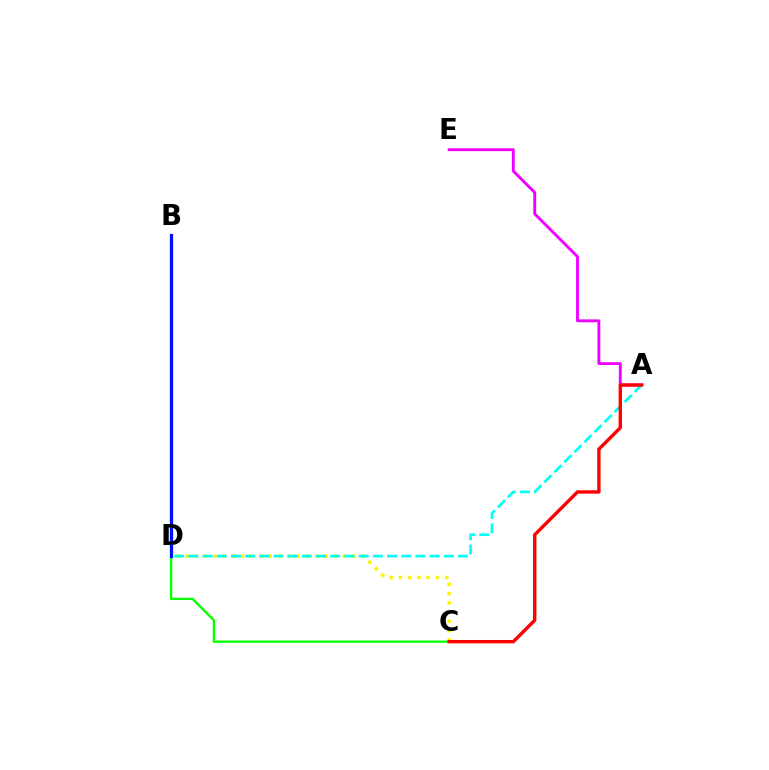{('C', 'D'): [{'color': '#fcf500', 'line_style': 'dotted', 'thickness': 2.52}, {'color': '#08ff00', 'line_style': 'solid', 'thickness': 1.67}], ('A', 'E'): [{'color': '#ee00ff', 'line_style': 'solid', 'thickness': 2.07}], ('B', 'D'): [{'color': '#0010ff', 'line_style': 'solid', 'thickness': 2.34}], ('A', 'D'): [{'color': '#00fff6', 'line_style': 'dashed', 'thickness': 1.93}], ('A', 'C'): [{'color': '#ff0000', 'line_style': 'solid', 'thickness': 2.42}]}